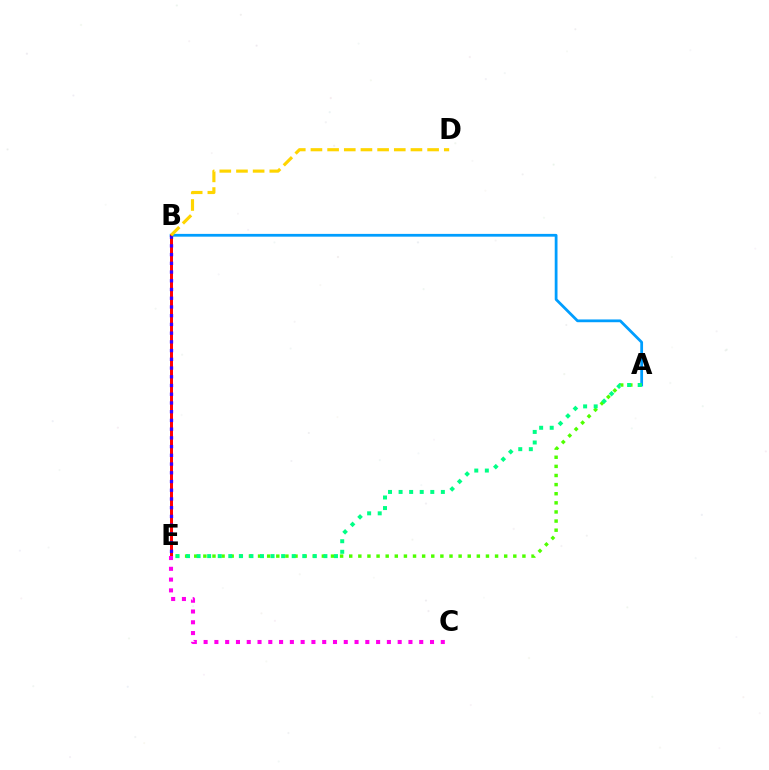{('A', 'B'): [{'color': '#009eff', 'line_style': 'solid', 'thickness': 1.99}], ('A', 'E'): [{'color': '#4fff00', 'line_style': 'dotted', 'thickness': 2.48}, {'color': '#00ff86', 'line_style': 'dotted', 'thickness': 2.87}], ('B', 'E'): [{'color': '#ff0000', 'line_style': 'solid', 'thickness': 2.14}, {'color': '#3700ff', 'line_style': 'dotted', 'thickness': 2.37}], ('C', 'E'): [{'color': '#ff00ed', 'line_style': 'dotted', 'thickness': 2.93}], ('B', 'D'): [{'color': '#ffd500', 'line_style': 'dashed', 'thickness': 2.26}]}